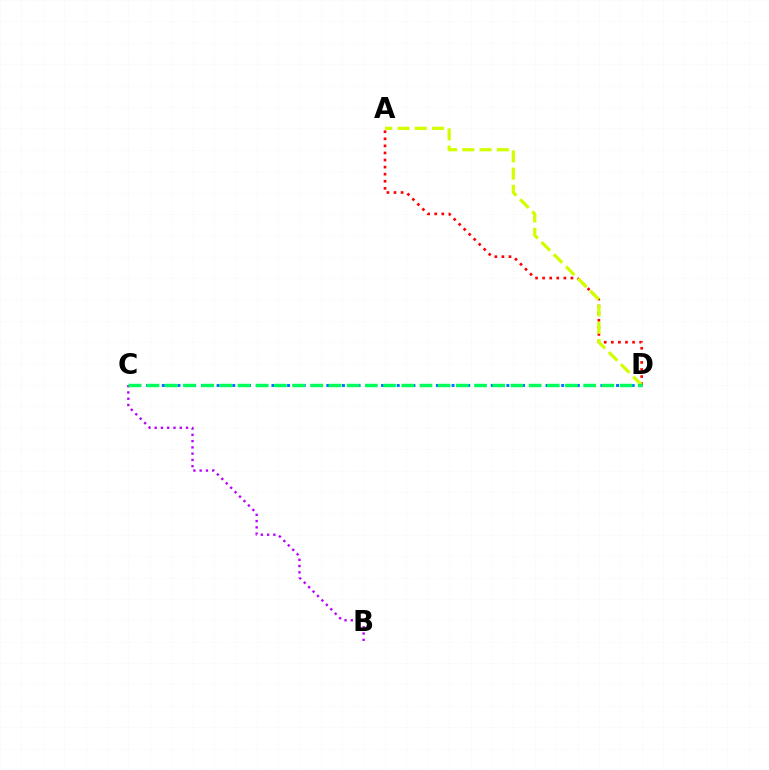{('C', 'D'): [{'color': '#0074ff', 'line_style': 'dotted', 'thickness': 2.13}, {'color': '#00ff5c', 'line_style': 'dashed', 'thickness': 2.47}], ('B', 'C'): [{'color': '#b900ff', 'line_style': 'dotted', 'thickness': 1.7}], ('A', 'D'): [{'color': '#ff0000', 'line_style': 'dotted', 'thickness': 1.92}, {'color': '#d1ff00', 'line_style': 'dashed', 'thickness': 2.34}]}